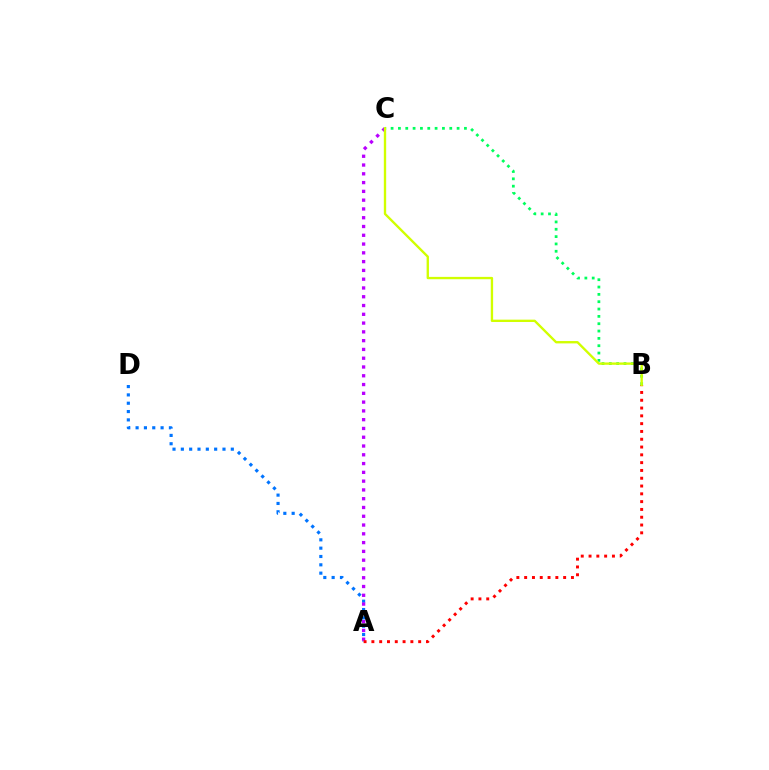{('A', 'D'): [{'color': '#0074ff', 'line_style': 'dotted', 'thickness': 2.26}], ('A', 'C'): [{'color': '#b900ff', 'line_style': 'dotted', 'thickness': 2.39}], ('B', 'C'): [{'color': '#00ff5c', 'line_style': 'dotted', 'thickness': 1.99}, {'color': '#d1ff00', 'line_style': 'solid', 'thickness': 1.69}], ('A', 'B'): [{'color': '#ff0000', 'line_style': 'dotted', 'thickness': 2.12}]}